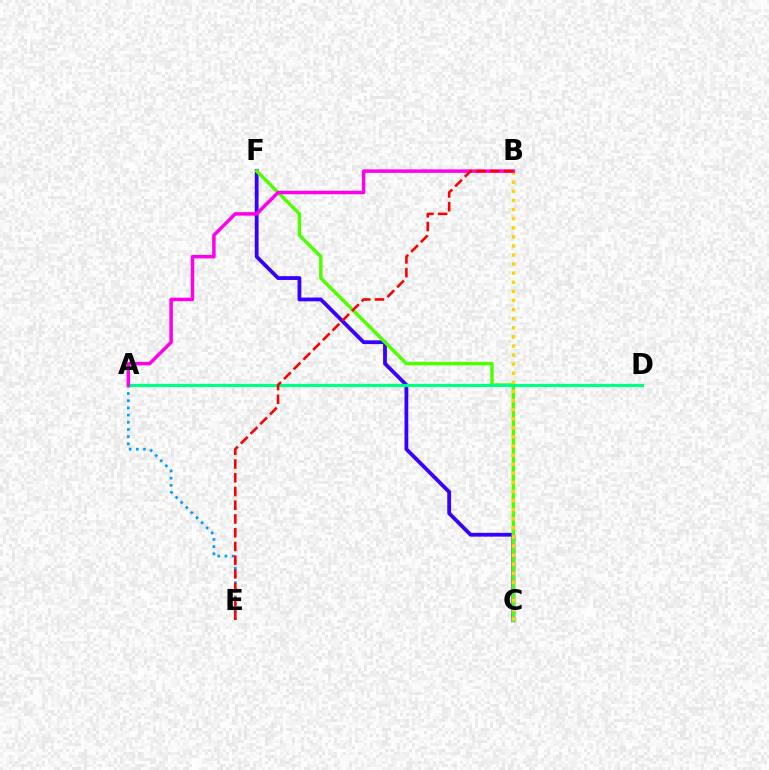{('C', 'F'): [{'color': '#3700ff', 'line_style': 'solid', 'thickness': 2.74}, {'color': '#4fff00', 'line_style': 'solid', 'thickness': 2.49}], ('B', 'C'): [{'color': '#ffd500', 'line_style': 'dotted', 'thickness': 2.47}], ('A', 'E'): [{'color': '#009eff', 'line_style': 'dotted', 'thickness': 1.95}], ('A', 'D'): [{'color': '#00ff86', 'line_style': 'solid', 'thickness': 2.31}], ('A', 'B'): [{'color': '#ff00ed', 'line_style': 'solid', 'thickness': 2.51}], ('B', 'E'): [{'color': '#ff0000', 'line_style': 'dashed', 'thickness': 1.87}]}